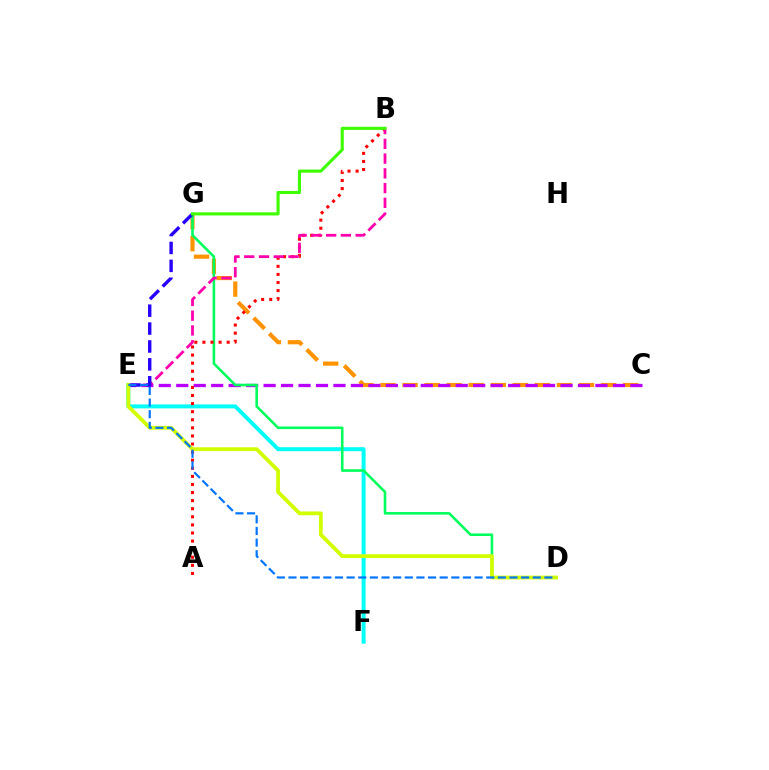{('C', 'G'): [{'color': '#ff9400', 'line_style': 'dashed', 'thickness': 3.0}], ('C', 'E'): [{'color': '#b900ff', 'line_style': 'dashed', 'thickness': 2.37}], ('E', 'F'): [{'color': '#00fff6', 'line_style': 'solid', 'thickness': 2.85}], ('D', 'G'): [{'color': '#00ff5c', 'line_style': 'solid', 'thickness': 1.86}], ('A', 'B'): [{'color': '#ff0000', 'line_style': 'dotted', 'thickness': 2.2}], ('B', 'E'): [{'color': '#ff00ac', 'line_style': 'dashed', 'thickness': 2.0}], ('E', 'G'): [{'color': '#2500ff', 'line_style': 'dashed', 'thickness': 2.43}], ('D', 'E'): [{'color': '#d1ff00', 'line_style': 'solid', 'thickness': 2.74}, {'color': '#0074ff', 'line_style': 'dashed', 'thickness': 1.58}], ('B', 'G'): [{'color': '#3dff00', 'line_style': 'solid', 'thickness': 2.23}]}